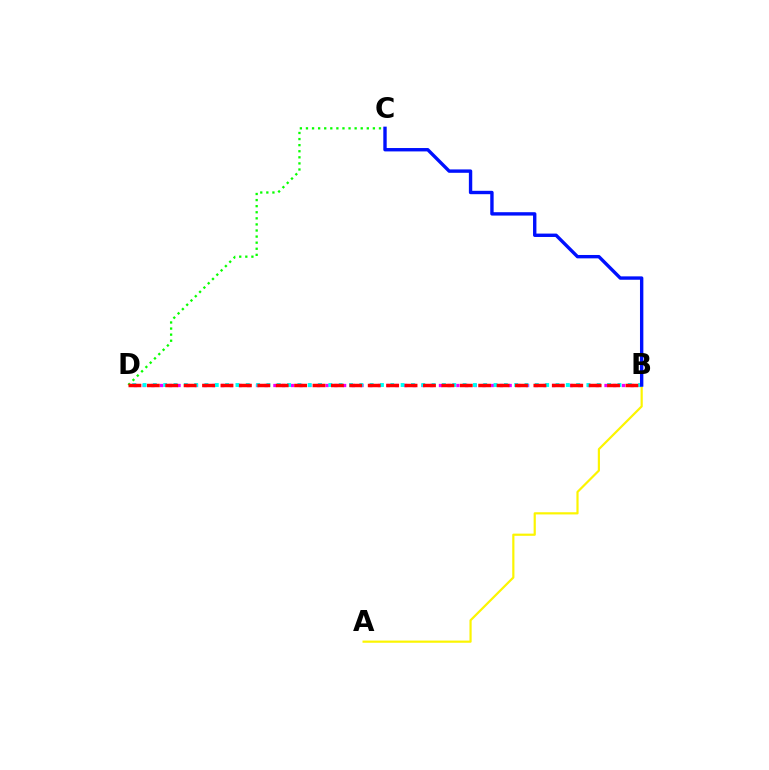{('C', 'D'): [{'color': '#08ff00', 'line_style': 'dotted', 'thickness': 1.65}], ('B', 'D'): [{'color': '#ee00ff', 'line_style': 'dotted', 'thickness': 2.37}, {'color': '#00fff6', 'line_style': 'dotted', 'thickness': 2.8}, {'color': '#ff0000', 'line_style': 'dashed', 'thickness': 2.5}], ('A', 'B'): [{'color': '#fcf500', 'line_style': 'solid', 'thickness': 1.58}], ('B', 'C'): [{'color': '#0010ff', 'line_style': 'solid', 'thickness': 2.43}]}